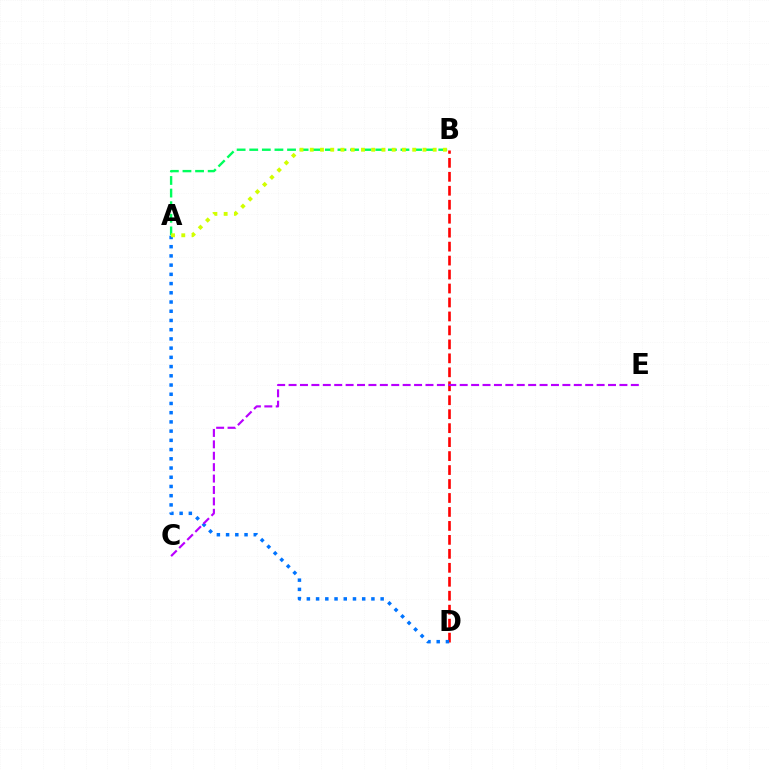{('B', 'D'): [{'color': '#ff0000', 'line_style': 'dashed', 'thickness': 1.9}], ('A', 'D'): [{'color': '#0074ff', 'line_style': 'dotted', 'thickness': 2.51}], ('A', 'B'): [{'color': '#00ff5c', 'line_style': 'dashed', 'thickness': 1.71}, {'color': '#d1ff00', 'line_style': 'dotted', 'thickness': 2.78}], ('C', 'E'): [{'color': '#b900ff', 'line_style': 'dashed', 'thickness': 1.55}]}